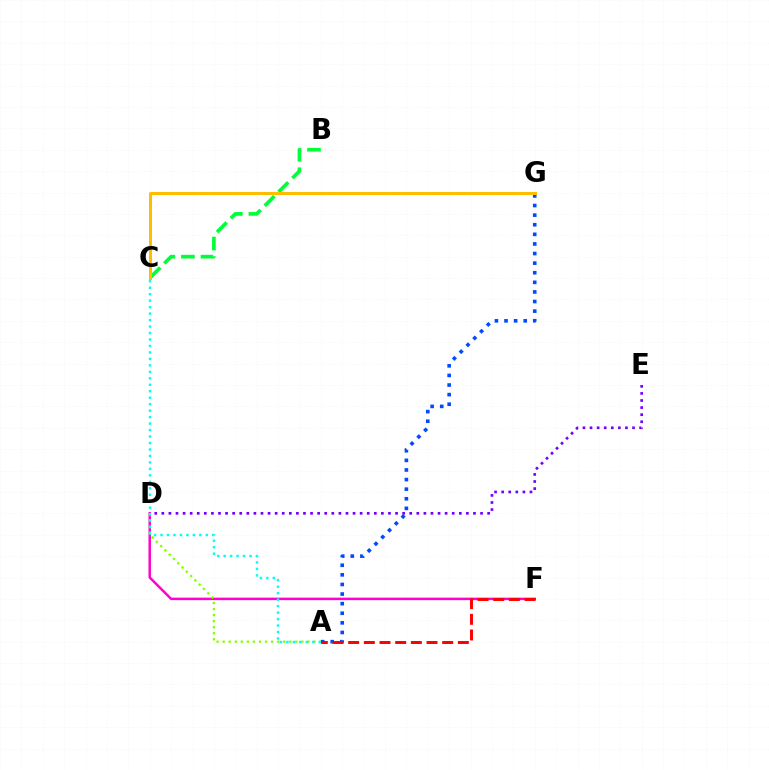{('D', 'F'): [{'color': '#ff00cf', 'line_style': 'solid', 'thickness': 1.8}], ('A', 'G'): [{'color': '#004bff', 'line_style': 'dotted', 'thickness': 2.61}], ('B', 'C'): [{'color': '#00ff39', 'line_style': 'dashed', 'thickness': 2.65}], ('A', 'D'): [{'color': '#84ff00', 'line_style': 'dotted', 'thickness': 1.65}], ('C', 'G'): [{'color': '#ffbd00', 'line_style': 'solid', 'thickness': 2.16}], ('A', 'F'): [{'color': '#ff0000', 'line_style': 'dashed', 'thickness': 2.13}], ('D', 'E'): [{'color': '#7200ff', 'line_style': 'dotted', 'thickness': 1.92}], ('A', 'C'): [{'color': '#00fff6', 'line_style': 'dotted', 'thickness': 1.76}]}